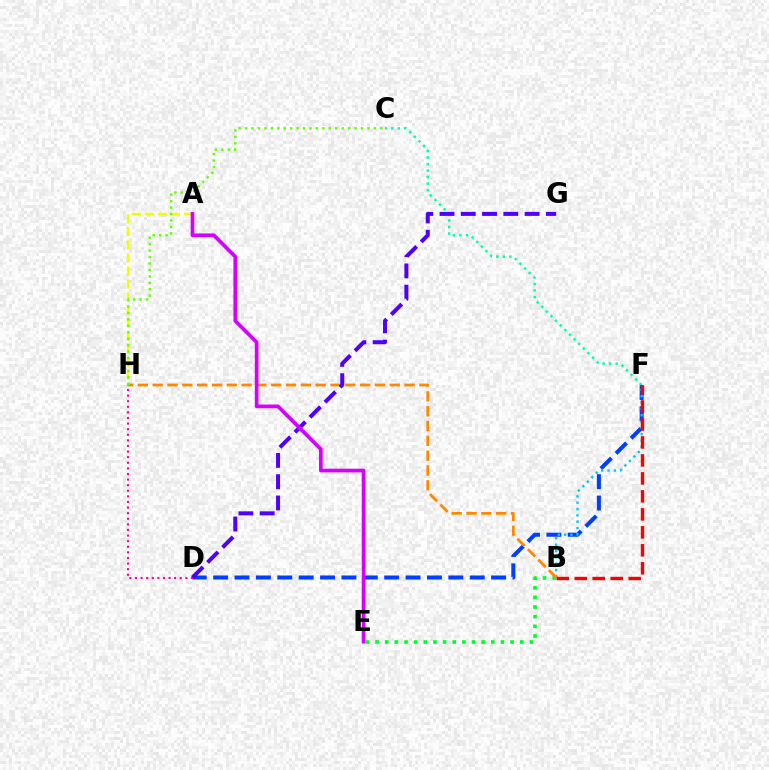{('C', 'F'): [{'color': '#00ffaf', 'line_style': 'dotted', 'thickness': 1.77}], ('D', 'F'): [{'color': '#003fff', 'line_style': 'dashed', 'thickness': 2.9}], ('B', 'E'): [{'color': '#00ff27', 'line_style': 'dotted', 'thickness': 2.62}], ('B', 'F'): [{'color': '#00c7ff', 'line_style': 'dotted', 'thickness': 1.72}, {'color': '#ff0000', 'line_style': 'dashed', 'thickness': 2.44}], ('D', 'H'): [{'color': '#ff00a0', 'line_style': 'dotted', 'thickness': 1.52}], ('A', 'H'): [{'color': '#eeff00', 'line_style': 'dashed', 'thickness': 1.77}], ('B', 'H'): [{'color': '#ff8800', 'line_style': 'dashed', 'thickness': 2.01}], ('C', 'H'): [{'color': '#66ff00', 'line_style': 'dotted', 'thickness': 1.75}], ('D', 'G'): [{'color': '#4f00ff', 'line_style': 'dashed', 'thickness': 2.89}], ('A', 'E'): [{'color': '#d600ff', 'line_style': 'solid', 'thickness': 2.67}]}